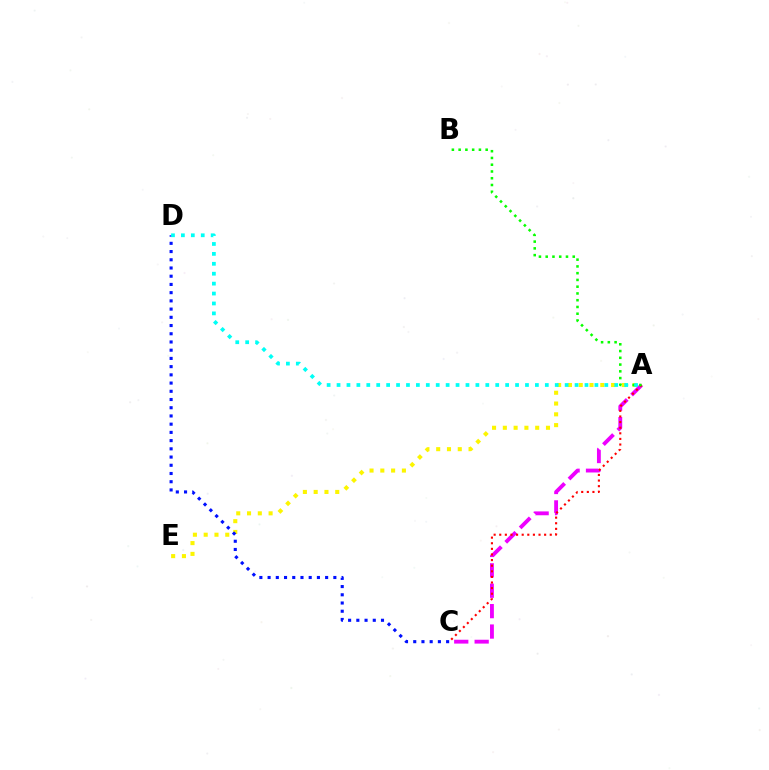{('A', 'C'): [{'color': '#ee00ff', 'line_style': 'dashed', 'thickness': 2.77}, {'color': '#ff0000', 'line_style': 'dotted', 'thickness': 1.52}], ('A', 'E'): [{'color': '#fcf500', 'line_style': 'dotted', 'thickness': 2.93}], ('A', 'B'): [{'color': '#08ff00', 'line_style': 'dotted', 'thickness': 1.84}], ('C', 'D'): [{'color': '#0010ff', 'line_style': 'dotted', 'thickness': 2.23}], ('A', 'D'): [{'color': '#00fff6', 'line_style': 'dotted', 'thickness': 2.69}]}